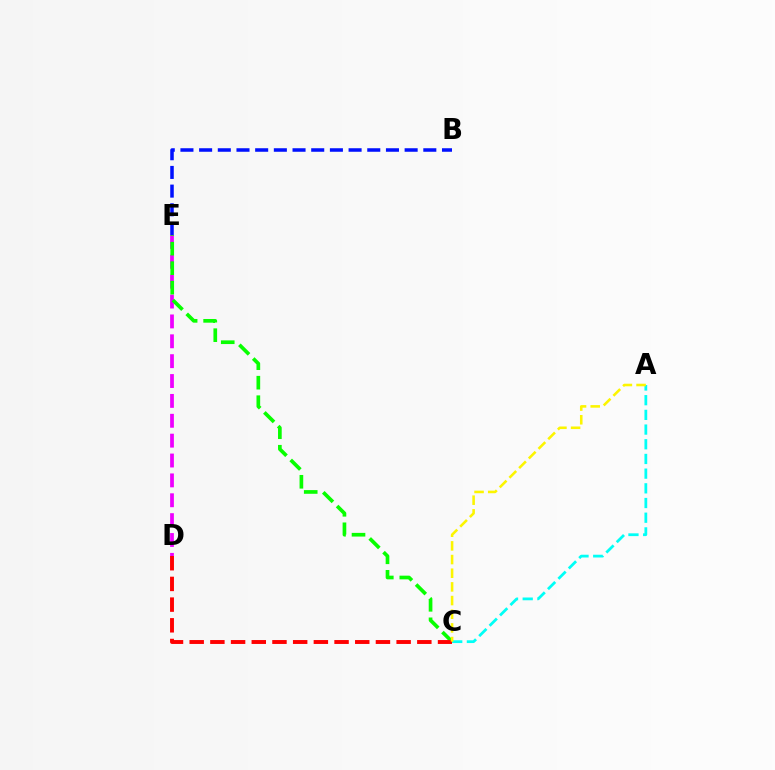{('D', 'E'): [{'color': '#ee00ff', 'line_style': 'dashed', 'thickness': 2.7}], ('C', 'E'): [{'color': '#08ff00', 'line_style': 'dashed', 'thickness': 2.65}], ('B', 'E'): [{'color': '#0010ff', 'line_style': 'dashed', 'thickness': 2.54}], ('C', 'D'): [{'color': '#ff0000', 'line_style': 'dashed', 'thickness': 2.81}], ('A', 'C'): [{'color': '#00fff6', 'line_style': 'dashed', 'thickness': 2.0}, {'color': '#fcf500', 'line_style': 'dashed', 'thickness': 1.86}]}